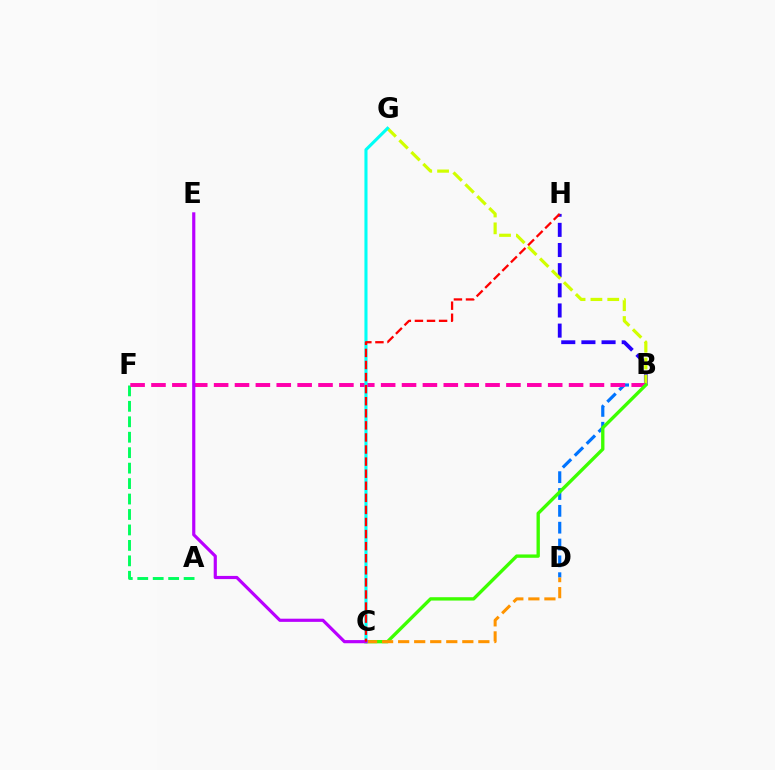{('B', 'H'): [{'color': '#2500ff', 'line_style': 'dashed', 'thickness': 2.74}], ('A', 'F'): [{'color': '#00ff5c', 'line_style': 'dashed', 'thickness': 2.1}], ('B', 'D'): [{'color': '#0074ff', 'line_style': 'dashed', 'thickness': 2.29}], ('B', 'G'): [{'color': '#d1ff00', 'line_style': 'dashed', 'thickness': 2.29}], ('B', 'F'): [{'color': '#ff00ac', 'line_style': 'dashed', 'thickness': 2.84}], ('B', 'C'): [{'color': '#3dff00', 'line_style': 'solid', 'thickness': 2.41}], ('C', 'D'): [{'color': '#ff9400', 'line_style': 'dashed', 'thickness': 2.18}], ('C', 'G'): [{'color': '#00fff6', 'line_style': 'solid', 'thickness': 2.22}], ('C', 'E'): [{'color': '#b900ff', 'line_style': 'solid', 'thickness': 2.28}], ('C', 'H'): [{'color': '#ff0000', 'line_style': 'dashed', 'thickness': 1.64}]}